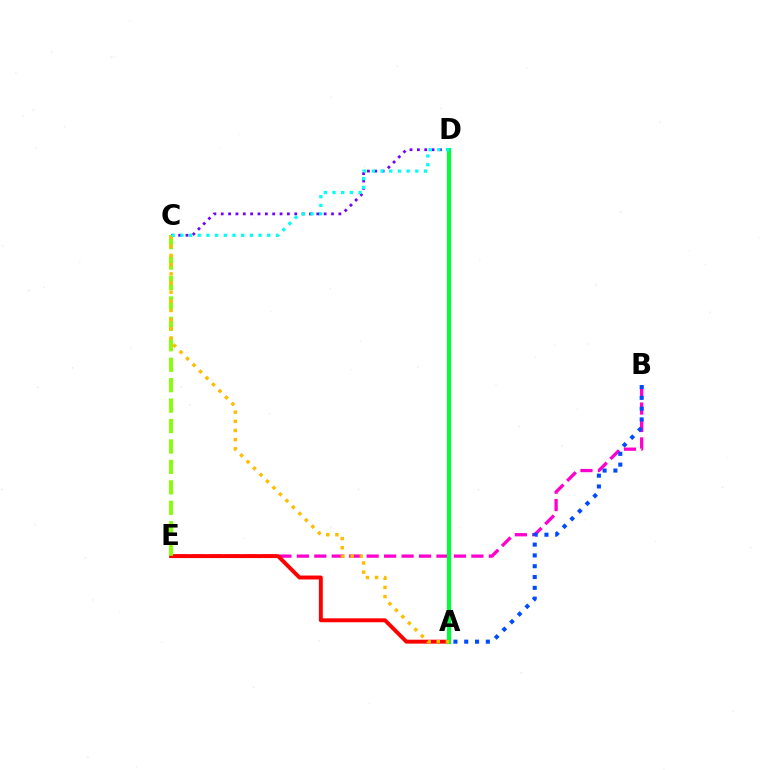{('B', 'E'): [{'color': '#ff00cf', 'line_style': 'dashed', 'thickness': 2.37}], ('A', 'E'): [{'color': '#ff0000', 'line_style': 'solid', 'thickness': 2.82}], ('A', 'B'): [{'color': '#004bff', 'line_style': 'dotted', 'thickness': 2.94}], ('C', 'D'): [{'color': '#7200ff', 'line_style': 'dotted', 'thickness': 2.0}, {'color': '#00fff6', 'line_style': 'dotted', 'thickness': 2.36}], ('A', 'D'): [{'color': '#00ff39', 'line_style': 'solid', 'thickness': 3.0}], ('C', 'E'): [{'color': '#84ff00', 'line_style': 'dashed', 'thickness': 2.78}], ('A', 'C'): [{'color': '#ffbd00', 'line_style': 'dotted', 'thickness': 2.49}]}